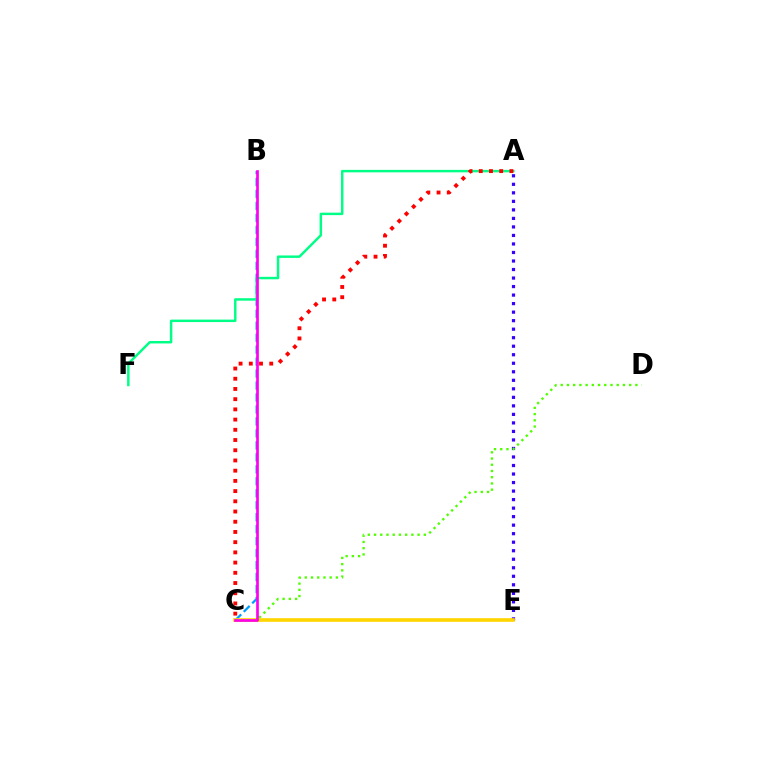{('A', 'E'): [{'color': '#3700ff', 'line_style': 'dotted', 'thickness': 2.32}], ('B', 'C'): [{'color': '#009eff', 'line_style': 'dashed', 'thickness': 1.63}, {'color': '#ff00ed', 'line_style': 'solid', 'thickness': 1.93}], ('C', 'E'): [{'color': '#ffd500', 'line_style': 'solid', 'thickness': 2.62}], ('C', 'D'): [{'color': '#4fff00', 'line_style': 'dotted', 'thickness': 1.69}], ('A', 'F'): [{'color': '#00ff86', 'line_style': 'solid', 'thickness': 1.77}], ('A', 'C'): [{'color': '#ff0000', 'line_style': 'dotted', 'thickness': 2.78}]}